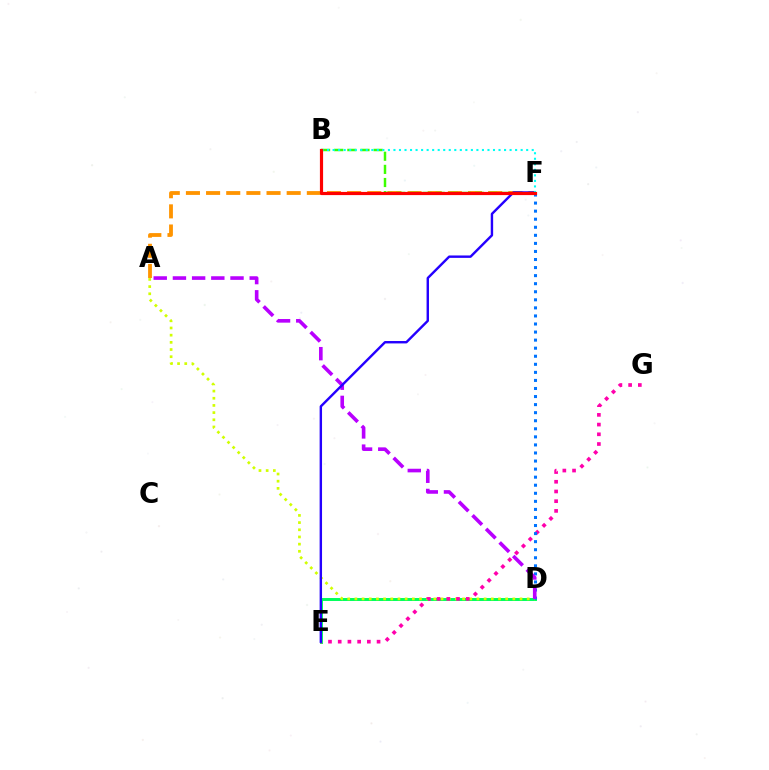{('D', 'E'): [{'color': '#00ff5c', 'line_style': 'solid', 'thickness': 2.13}], ('A', 'F'): [{'color': '#ff9400', 'line_style': 'dashed', 'thickness': 2.74}], ('A', 'D'): [{'color': '#d1ff00', 'line_style': 'dotted', 'thickness': 1.95}, {'color': '#b900ff', 'line_style': 'dashed', 'thickness': 2.61}], ('E', 'G'): [{'color': '#ff00ac', 'line_style': 'dotted', 'thickness': 2.64}], ('D', 'F'): [{'color': '#0074ff', 'line_style': 'dotted', 'thickness': 2.19}], ('B', 'F'): [{'color': '#3dff00', 'line_style': 'dashed', 'thickness': 1.78}, {'color': '#00fff6', 'line_style': 'dotted', 'thickness': 1.5}, {'color': '#ff0000', 'line_style': 'solid', 'thickness': 2.29}], ('E', 'F'): [{'color': '#2500ff', 'line_style': 'solid', 'thickness': 1.74}]}